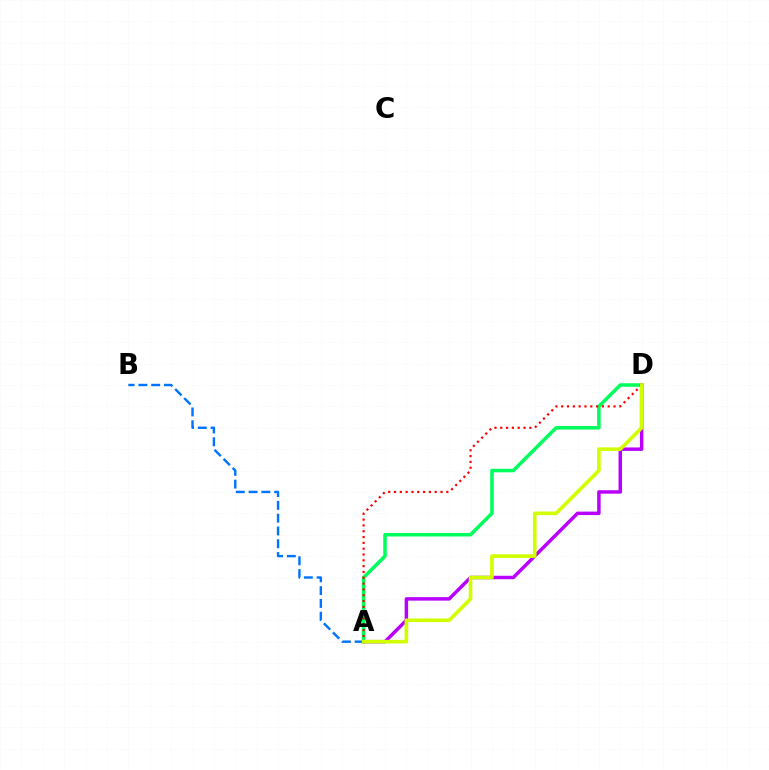{('A', 'D'): [{'color': '#00ff5c', 'line_style': 'solid', 'thickness': 2.54}, {'color': '#b900ff', 'line_style': 'solid', 'thickness': 2.5}, {'color': '#ff0000', 'line_style': 'dotted', 'thickness': 1.58}, {'color': '#d1ff00', 'line_style': 'solid', 'thickness': 2.62}], ('A', 'B'): [{'color': '#0074ff', 'line_style': 'dashed', 'thickness': 1.74}]}